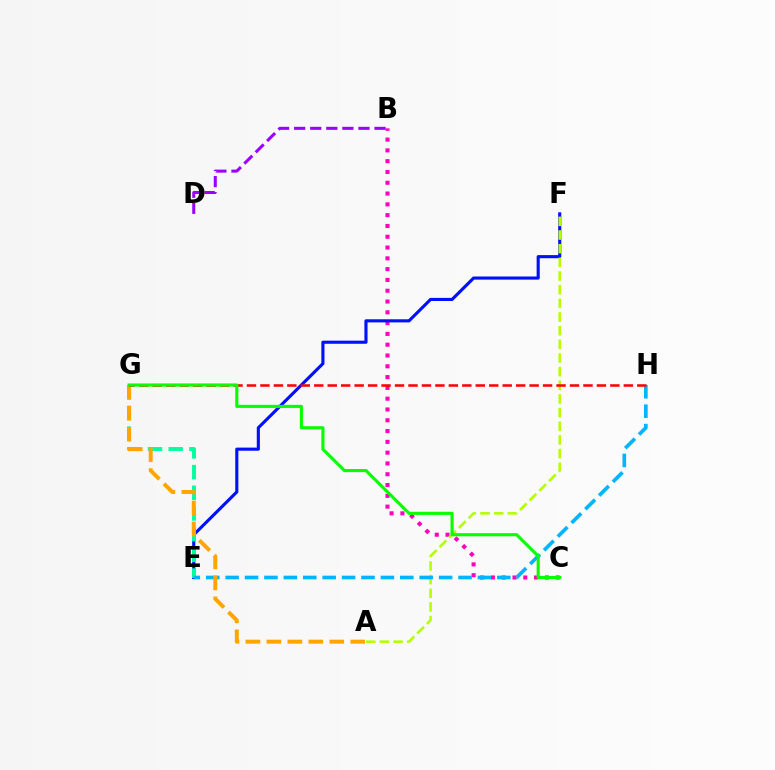{('B', 'C'): [{'color': '#ff00bd', 'line_style': 'dotted', 'thickness': 2.93}], ('E', 'F'): [{'color': '#0010ff', 'line_style': 'solid', 'thickness': 2.25}], ('A', 'F'): [{'color': '#b3ff00', 'line_style': 'dashed', 'thickness': 1.86}], ('E', 'G'): [{'color': '#00ff9d', 'line_style': 'dashed', 'thickness': 2.81}], ('E', 'H'): [{'color': '#00b5ff', 'line_style': 'dashed', 'thickness': 2.64}], ('A', 'G'): [{'color': '#ffa500', 'line_style': 'dashed', 'thickness': 2.85}], ('B', 'D'): [{'color': '#9b00ff', 'line_style': 'dashed', 'thickness': 2.18}], ('G', 'H'): [{'color': '#ff0000', 'line_style': 'dashed', 'thickness': 1.83}], ('C', 'G'): [{'color': '#08ff00', 'line_style': 'solid', 'thickness': 2.24}]}